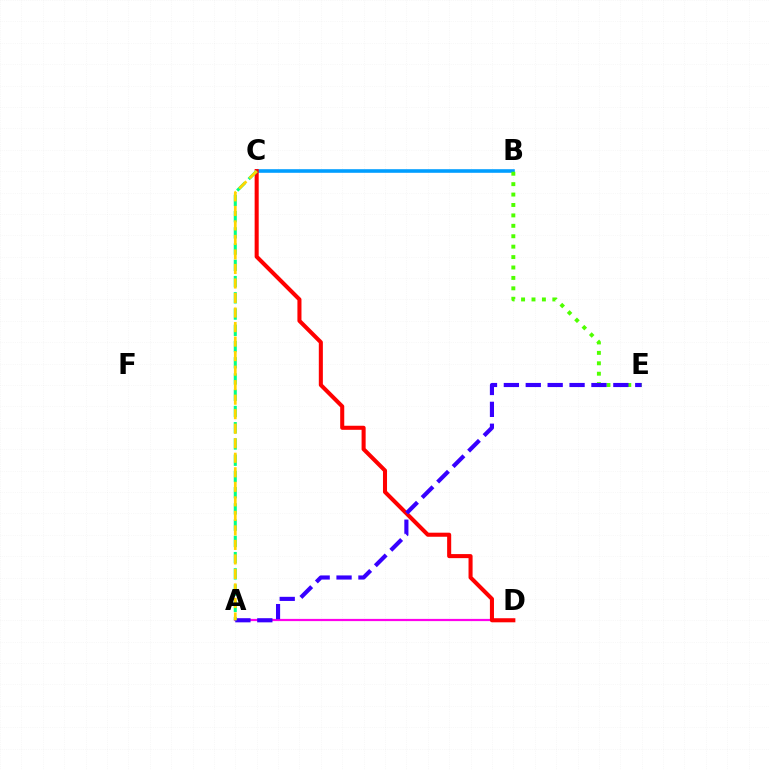{('A', 'D'): [{'color': '#ff00ed', 'line_style': 'solid', 'thickness': 1.6}], ('B', 'C'): [{'color': '#009eff', 'line_style': 'solid', 'thickness': 2.59}], ('C', 'D'): [{'color': '#ff0000', 'line_style': 'solid', 'thickness': 2.92}], ('B', 'E'): [{'color': '#4fff00', 'line_style': 'dotted', 'thickness': 2.83}], ('A', 'E'): [{'color': '#3700ff', 'line_style': 'dashed', 'thickness': 2.97}], ('A', 'C'): [{'color': '#00ff86', 'line_style': 'dashed', 'thickness': 2.21}, {'color': '#ffd500', 'line_style': 'dashed', 'thickness': 1.97}]}